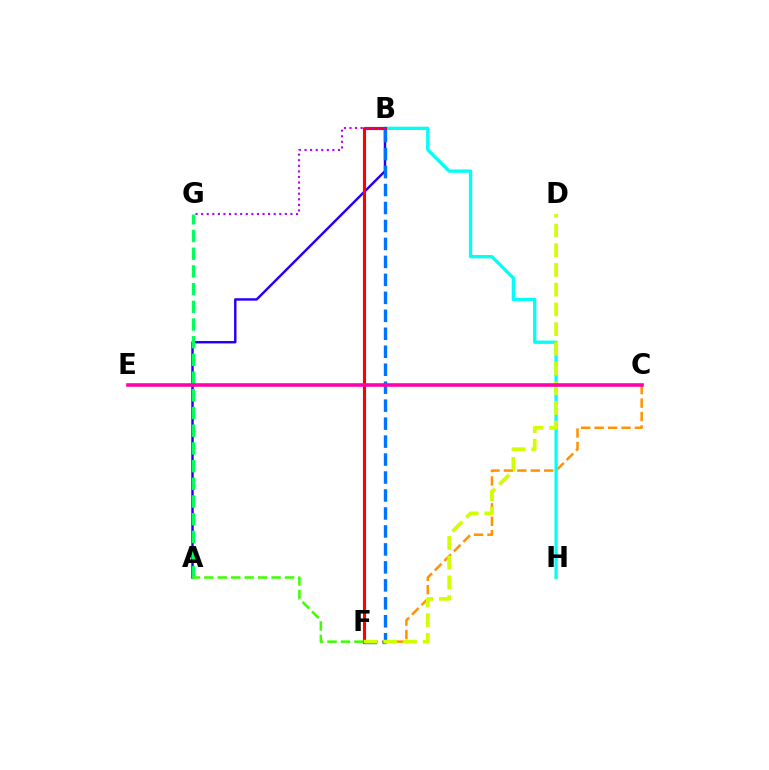{('A', 'B'): [{'color': '#2500ff', 'line_style': 'solid', 'thickness': 1.76}], ('A', 'G'): [{'color': '#00ff5c', 'line_style': 'dashed', 'thickness': 2.4}], ('C', 'F'): [{'color': '#ff9400', 'line_style': 'dashed', 'thickness': 1.83}], ('A', 'F'): [{'color': '#3dff00', 'line_style': 'dashed', 'thickness': 1.83}], ('B', 'H'): [{'color': '#00fff6', 'line_style': 'solid', 'thickness': 2.38}], ('B', 'F'): [{'color': '#ff0000', 'line_style': 'solid', 'thickness': 2.24}, {'color': '#0074ff', 'line_style': 'dashed', 'thickness': 2.44}], ('D', 'F'): [{'color': '#d1ff00', 'line_style': 'dashed', 'thickness': 2.68}], ('C', 'E'): [{'color': '#ff00ac', 'line_style': 'solid', 'thickness': 2.59}], ('B', 'G'): [{'color': '#b900ff', 'line_style': 'dotted', 'thickness': 1.52}]}